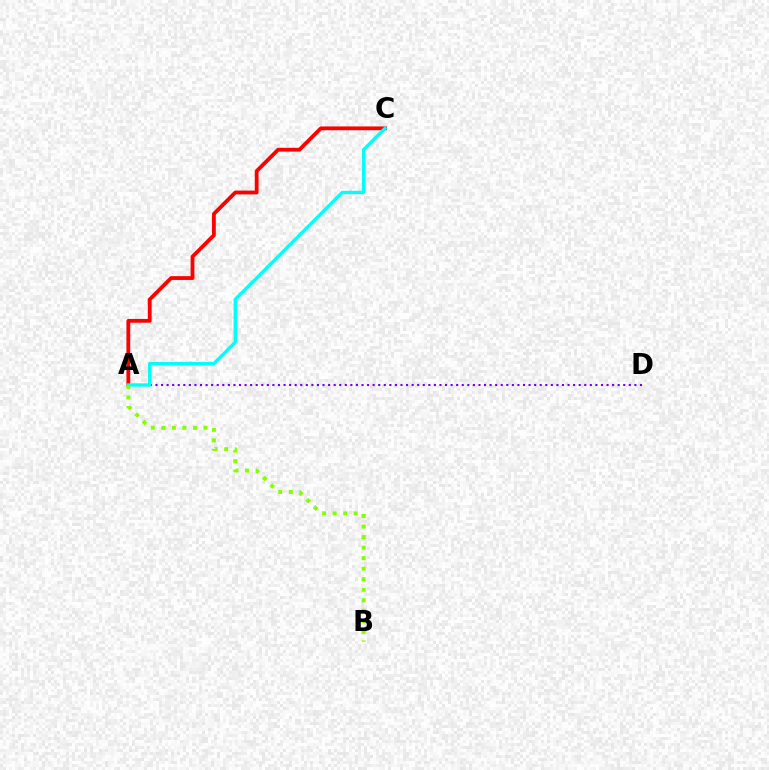{('A', 'D'): [{'color': '#7200ff', 'line_style': 'dotted', 'thickness': 1.51}], ('A', 'C'): [{'color': '#ff0000', 'line_style': 'solid', 'thickness': 2.74}, {'color': '#00fff6', 'line_style': 'solid', 'thickness': 2.42}], ('A', 'B'): [{'color': '#84ff00', 'line_style': 'dotted', 'thickness': 2.86}]}